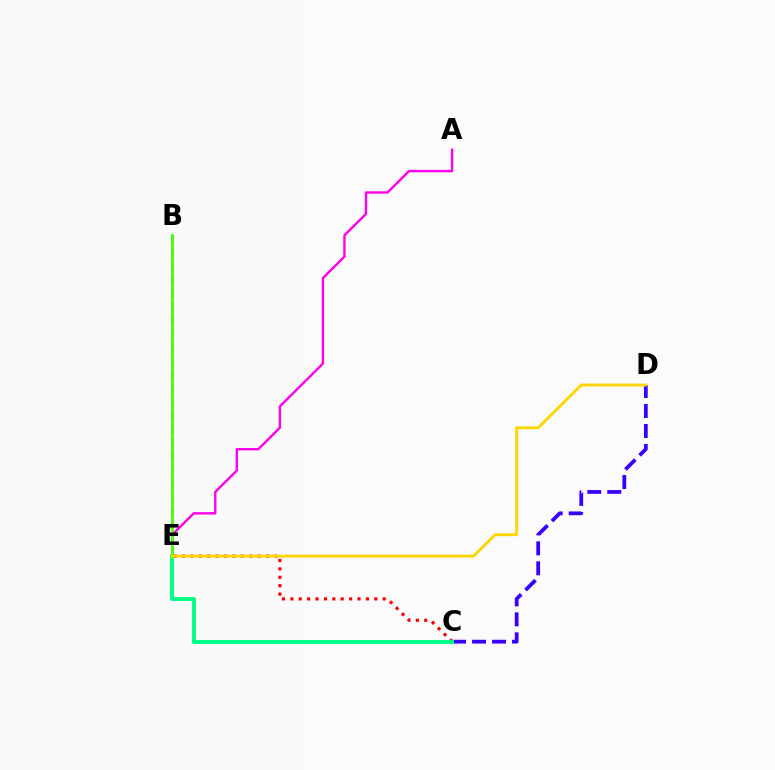{('C', 'E'): [{'color': '#ff0000', 'line_style': 'dotted', 'thickness': 2.28}, {'color': '#00ff86', 'line_style': 'solid', 'thickness': 2.84}], ('C', 'D'): [{'color': '#3700ff', 'line_style': 'dashed', 'thickness': 2.71}], ('A', 'E'): [{'color': '#ff00ed', 'line_style': 'solid', 'thickness': 1.72}], ('B', 'E'): [{'color': '#009eff', 'line_style': 'dashed', 'thickness': 1.85}, {'color': '#4fff00', 'line_style': 'solid', 'thickness': 2.02}], ('D', 'E'): [{'color': '#ffd500', 'line_style': 'solid', 'thickness': 2.07}]}